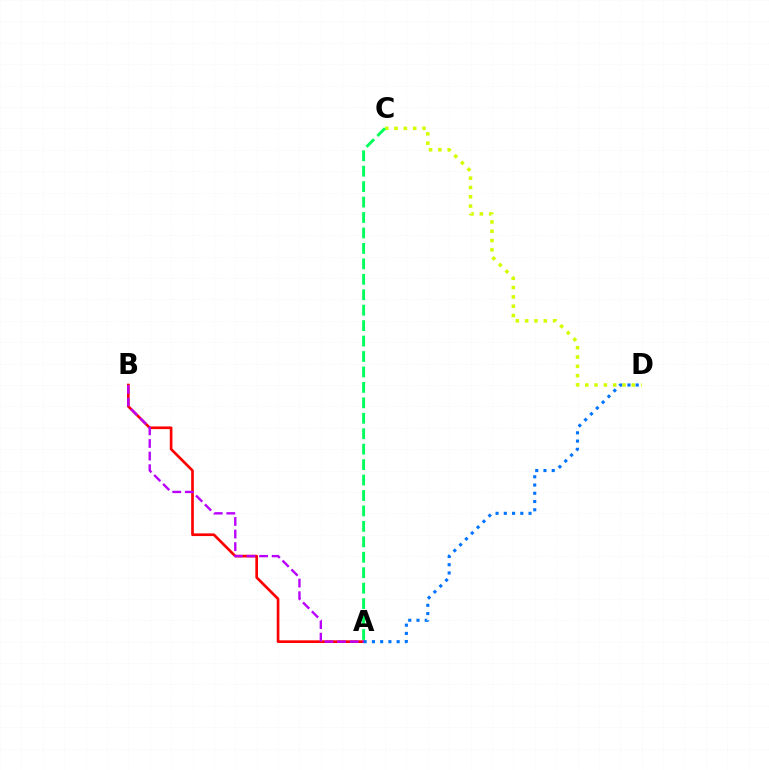{('A', 'B'): [{'color': '#ff0000', 'line_style': 'solid', 'thickness': 1.92}, {'color': '#b900ff', 'line_style': 'dashed', 'thickness': 1.71}], ('A', 'D'): [{'color': '#0074ff', 'line_style': 'dotted', 'thickness': 2.24}], ('C', 'D'): [{'color': '#d1ff00', 'line_style': 'dotted', 'thickness': 2.53}], ('A', 'C'): [{'color': '#00ff5c', 'line_style': 'dashed', 'thickness': 2.1}]}